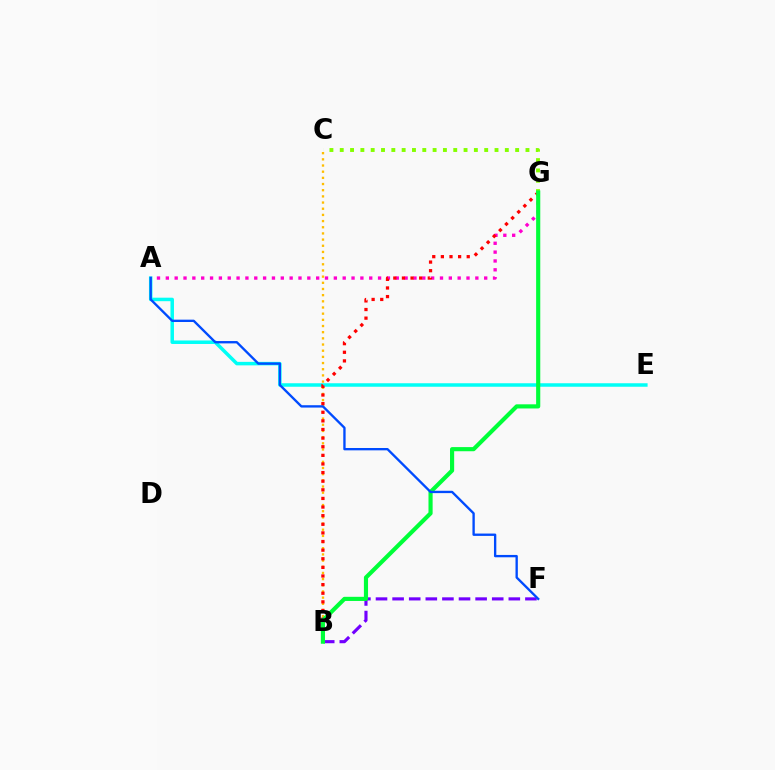{('A', 'E'): [{'color': '#00fff6', 'line_style': 'solid', 'thickness': 2.52}], ('A', 'G'): [{'color': '#ff00cf', 'line_style': 'dotted', 'thickness': 2.4}], ('B', 'C'): [{'color': '#ffbd00', 'line_style': 'dotted', 'thickness': 1.68}], ('B', 'G'): [{'color': '#ff0000', 'line_style': 'dotted', 'thickness': 2.34}, {'color': '#00ff39', 'line_style': 'solid', 'thickness': 2.98}], ('B', 'F'): [{'color': '#7200ff', 'line_style': 'dashed', 'thickness': 2.26}], ('C', 'G'): [{'color': '#84ff00', 'line_style': 'dotted', 'thickness': 2.8}], ('A', 'F'): [{'color': '#004bff', 'line_style': 'solid', 'thickness': 1.69}]}